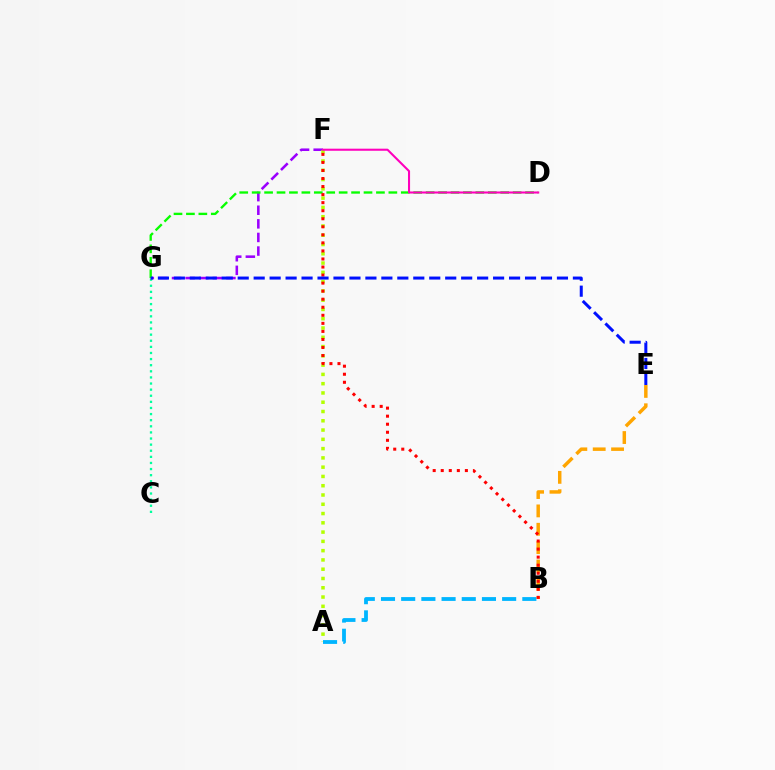{('C', 'G'): [{'color': '#00ff9d', 'line_style': 'dotted', 'thickness': 1.66}], ('B', 'E'): [{'color': '#ffa500', 'line_style': 'dashed', 'thickness': 2.49}], ('F', 'G'): [{'color': '#9b00ff', 'line_style': 'dashed', 'thickness': 1.85}], ('A', 'F'): [{'color': '#b3ff00', 'line_style': 'dotted', 'thickness': 2.52}], ('A', 'B'): [{'color': '#00b5ff', 'line_style': 'dashed', 'thickness': 2.74}], ('D', 'G'): [{'color': '#08ff00', 'line_style': 'dashed', 'thickness': 1.69}], ('D', 'F'): [{'color': '#ff00bd', 'line_style': 'solid', 'thickness': 1.5}], ('B', 'F'): [{'color': '#ff0000', 'line_style': 'dotted', 'thickness': 2.19}], ('E', 'G'): [{'color': '#0010ff', 'line_style': 'dashed', 'thickness': 2.17}]}